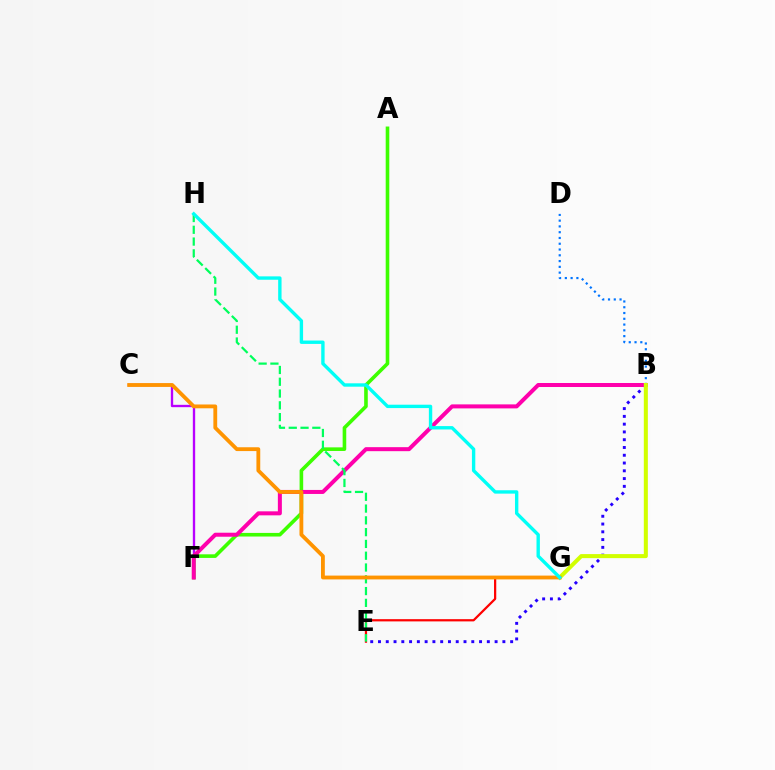{('E', 'G'): [{'color': '#ff0000', 'line_style': 'solid', 'thickness': 1.61}], ('B', 'E'): [{'color': '#2500ff', 'line_style': 'dotted', 'thickness': 2.11}], ('C', 'F'): [{'color': '#b900ff', 'line_style': 'solid', 'thickness': 1.69}], ('A', 'F'): [{'color': '#3dff00', 'line_style': 'solid', 'thickness': 2.6}], ('B', 'F'): [{'color': '#ff00ac', 'line_style': 'solid', 'thickness': 2.89}], ('B', 'D'): [{'color': '#0074ff', 'line_style': 'dotted', 'thickness': 1.57}], ('B', 'G'): [{'color': '#d1ff00', 'line_style': 'solid', 'thickness': 2.9}], ('E', 'H'): [{'color': '#00ff5c', 'line_style': 'dashed', 'thickness': 1.6}], ('C', 'G'): [{'color': '#ff9400', 'line_style': 'solid', 'thickness': 2.75}], ('G', 'H'): [{'color': '#00fff6', 'line_style': 'solid', 'thickness': 2.43}]}